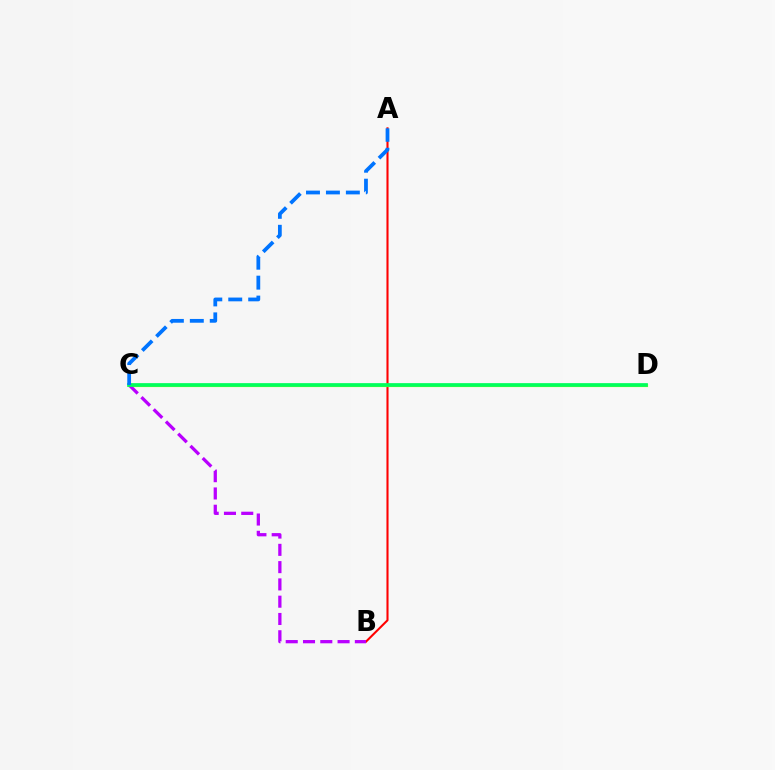{('A', 'B'): [{'color': '#ff0000', 'line_style': 'solid', 'thickness': 1.5}], ('C', 'D'): [{'color': '#d1ff00', 'line_style': 'solid', 'thickness': 2.29}, {'color': '#00ff5c', 'line_style': 'solid', 'thickness': 2.67}], ('B', 'C'): [{'color': '#b900ff', 'line_style': 'dashed', 'thickness': 2.35}], ('A', 'C'): [{'color': '#0074ff', 'line_style': 'dashed', 'thickness': 2.71}]}